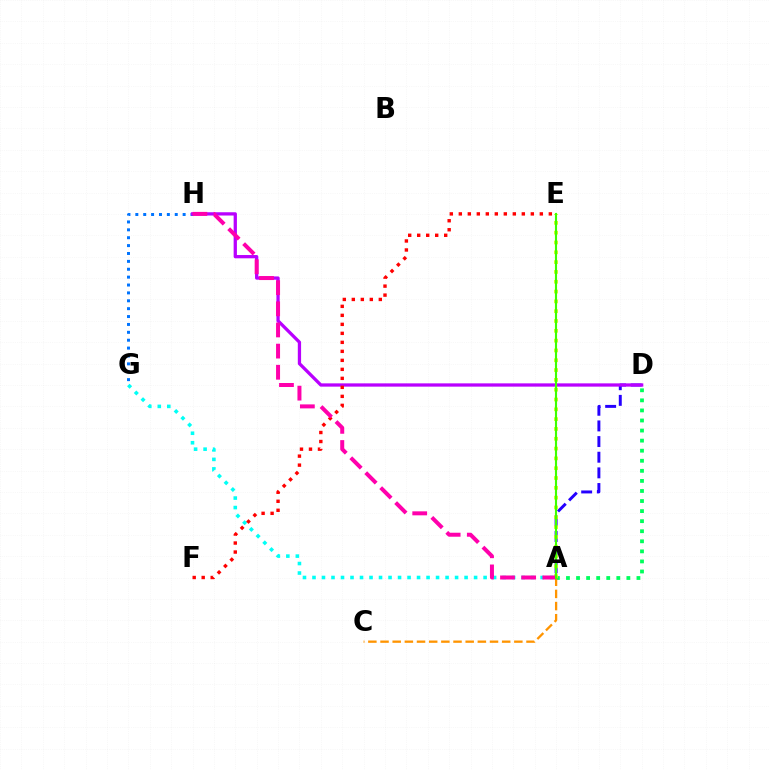{('A', 'D'): [{'color': '#00ff5c', 'line_style': 'dotted', 'thickness': 2.74}, {'color': '#2500ff', 'line_style': 'dashed', 'thickness': 2.13}], ('G', 'H'): [{'color': '#0074ff', 'line_style': 'dotted', 'thickness': 2.14}], ('A', 'E'): [{'color': '#d1ff00', 'line_style': 'dotted', 'thickness': 2.67}, {'color': '#3dff00', 'line_style': 'solid', 'thickness': 1.52}], ('A', 'G'): [{'color': '#00fff6', 'line_style': 'dotted', 'thickness': 2.58}], ('D', 'H'): [{'color': '#b900ff', 'line_style': 'solid', 'thickness': 2.36}], ('A', 'C'): [{'color': '#ff9400', 'line_style': 'dashed', 'thickness': 1.65}], ('E', 'F'): [{'color': '#ff0000', 'line_style': 'dotted', 'thickness': 2.45}], ('A', 'H'): [{'color': '#ff00ac', 'line_style': 'dashed', 'thickness': 2.87}]}